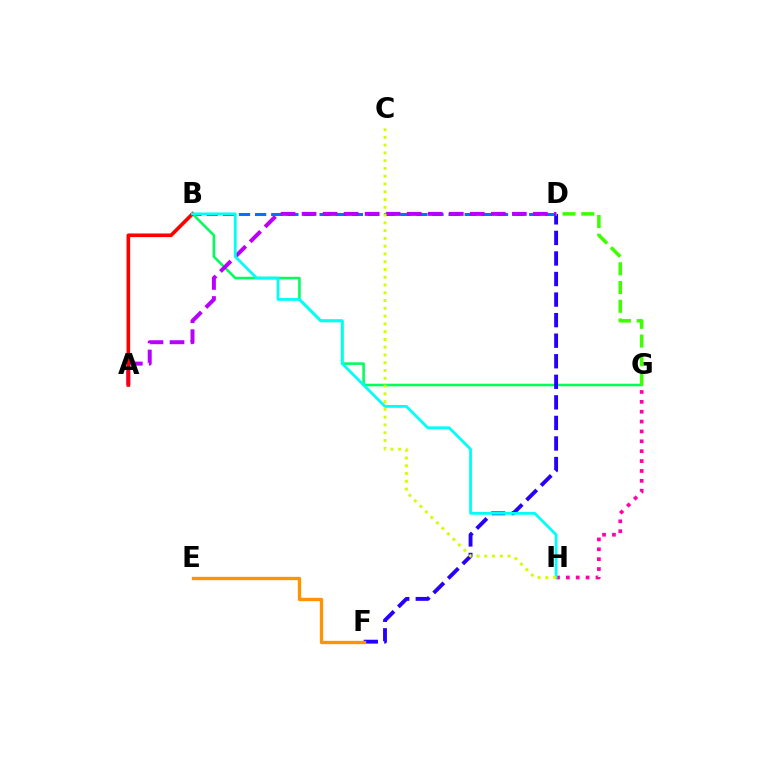{('B', 'D'): [{'color': '#0074ff', 'line_style': 'dashed', 'thickness': 2.19}], ('B', 'G'): [{'color': '#00ff5c', 'line_style': 'solid', 'thickness': 1.85}], ('D', 'F'): [{'color': '#2500ff', 'line_style': 'dashed', 'thickness': 2.79}], ('A', 'D'): [{'color': '#b900ff', 'line_style': 'dashed', 'thickness': 2.86}], ('A', 'B'): [{'color': '#ff0000', 'line_style': 'solid', 'thickness': 2.61}], ('E', 'F'): [{'color': '#ff9400', 'line_style': 'solid', 'thickness': 2.39}], ('G', 'H'): [{'color': '#ff00ac', 'line_style': 'dotted', 'thickness': 2.68}], ('B', 'H'): [{'color': '#00fff6', 'line_style': 'solid', 'thickness': 2.01}], ('C', 'H'): [{'color': '#d1ff00', 'line_style': 'dotted', 'thickness': 2.11}], ('D', 'G'): [{'color': '#3dff00', 'line_style': 'dashed', 'thickness': 2.54}]}